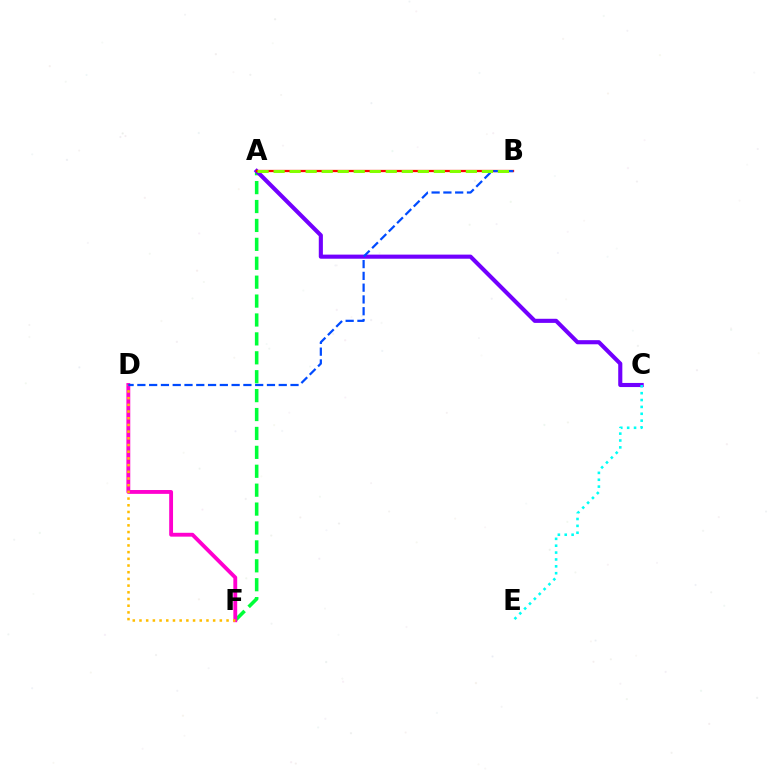{('A', 'F'): [{'color': '#00ff39', 'line_style': 'dashed', 'thickness': 2.57}], ('A', 'C'): [{'color': '#7200ff', 'line_style': 'solid', 'thickness': 2.96}], ('D', 'F'): [{'color': '#ff00cf', 'line_style': 'solid', 'thickness': 2.77}, {'color': '#ffbd00', 'line_style': 'dotted', 'thickness': 1.82}], ('A', 'B'): [{'color': '#ff0000', 'line_style': 'solid', 'thickness': 1.65}, {'color': '#84ff00', 'line_style': 'dashed', 'thickness': 2.18}], ('C', 'E'): [{'color': '#00fff6', 'line_style': 'dotted', 'thickness': 1.87}], ('B', 'D'): [{'color': '#004bff', 'line_style': 'dashed', 'thickness': 1.6}]}